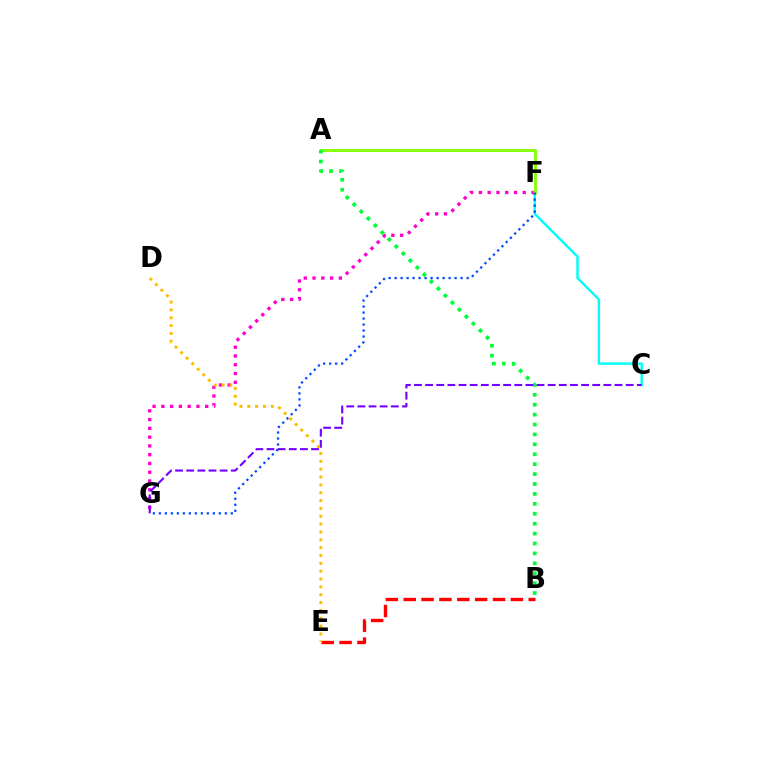{('F', 'G'): [{'color': '#ff00cf', 'line_style': 'dotted', 'thickness': 2.38}, {'color': '#004bff', 'line_style': 'dotted', 'thickness': 1.63}], ('B', 'E'): [{'color': '#ff0000', 'line_style': 'dashed', 'thickness': 2.43}], ('C', 'F'): [{'color': '#00fff6', 'line_style': 'solid', 'thickness': 1.75}], ('A', 'F'): [{'color': '#84ff00', 'line_style': 'solid', 'thickness': 2.06}], ('A', 'B'): [{'color': '#00ff39', 'line_style': 'dotted', 'thickness': 2.69}], ('D', 'E'): [{'color': '#ffbd00', 'line_style': 'dotted', 'thickness': 2.13}], ('C', 'G'): [{'color': '#7200ff', 'line_style': 'dashed', 'thickness': 1.51}]}